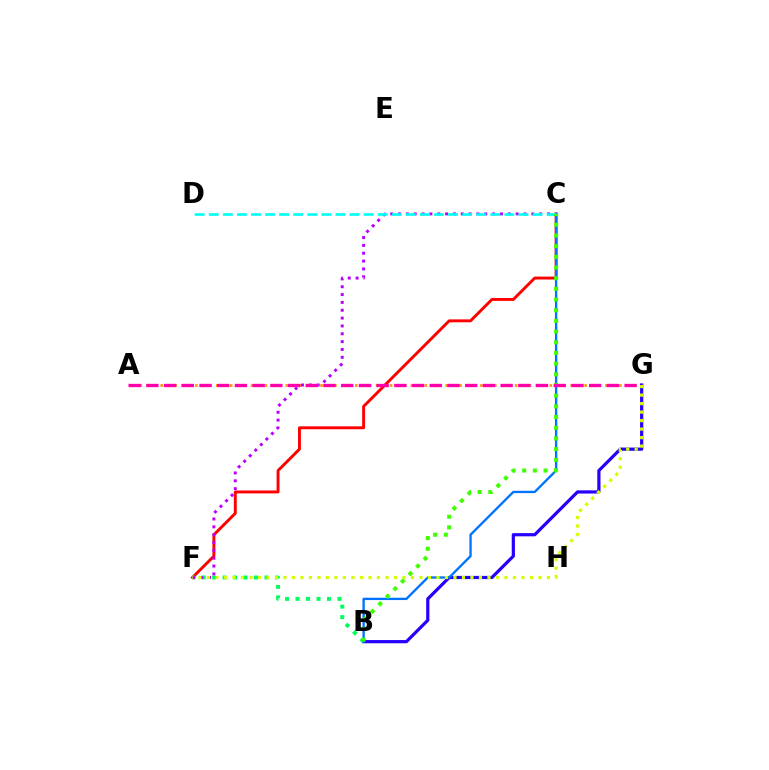{('A', 'G'): [{'color': '#ff9400', 'line_style': 'dotted', 'thickness': 1.89}, {'color': '#ff00ac', 'line_style': 'dashed', 'thickness': 2.41}], ('B', 'G'): [{'color': '#2500ff', 'line_style': 'solid', 'thickness': 2.31}], ('C', 'F'): [{'color': '#ff0000', 'line_style': 'solid', 'thickness': 2.1}, {'color': '#b900ff', 'line_style': 'dotted', 'thickness': 2.13}], ('B', 'F'): [{'color': '#00ff5c', 'line_style': 'dotted', 'thickness': 2.85}], ('B', 'C'): [{'color': '#0074ff', 'line_style': 'solid', 'thickness': 1.69}, {'color': '#3dff00', 'line_style': 'dotted', 'thickness': 2.9}], ('C', 'D'): [{'color': '#00fff6', 'line_style': 'dashed', 'thickness': 1.91}], ('F', 'G'): [{'color': '#d1ff00', 'line_style': 'dotted', 'thickness': 2.31}]}